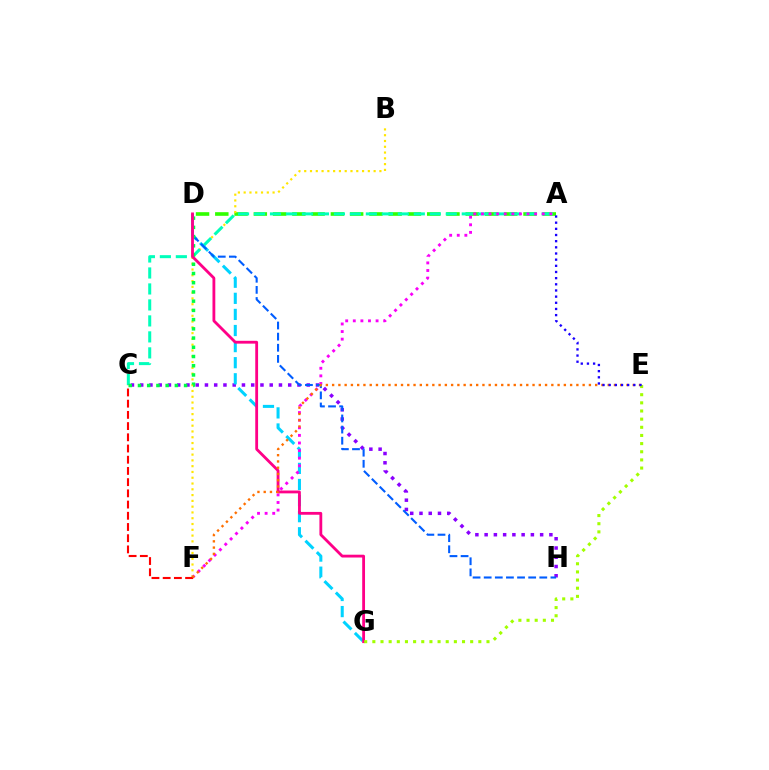{('A', 'D'): [{'color': '#31ff00', 'line_style': 'dashed', 'thickness': 2.62}], ('B', 'F'): [{'color': '#ffe600', 'line_style': 'dotted', 'thickness': 1.57}], ('C', 'H'): [{'color': '#8a00ff', 'line_style': 'dotted', 'thickness': 2.51}], ('A', 'C'): [{'color': '#00ffbb', 'line_style': 'dashed', 'thickness': 2.17}], ('D', 'G'): [{'color': '#00d3ff', 'line_style': 'dashed', 'thickness': 2.19}, {'color': '#ff0088', 'line_style': 'solid', 'thickness': 2.03}], ('A', 'F'): [{'color': '#fa00f9', 'line_style': 'dotted', 'thickness': 2.06}], ('C', 'F'): [{'color': '#ff0000', 'line_style': 'dashed', 'thickness': 1.52}], ('D', 'H'): [{'color': '#005dff', 'line_style': 'dashed', 'thickness': 1.51}], ('C', 'D'): [{'color': '#00ff45', 'line_style': 'dotted', 'thickness': 2.51}], ('E', 'F'): [{'color': '#ff7000', 'line_style': 'dotted', 'thickness': 1.7}], ('E', 'G'): [{'color': '#a2ff00', 'line_style': 'dotted', 'thickness': 2.21}], ('A', 'E'): [{'color': '#1900ff', 'line_style': 'dotted', 'thickness': 1.67}]}